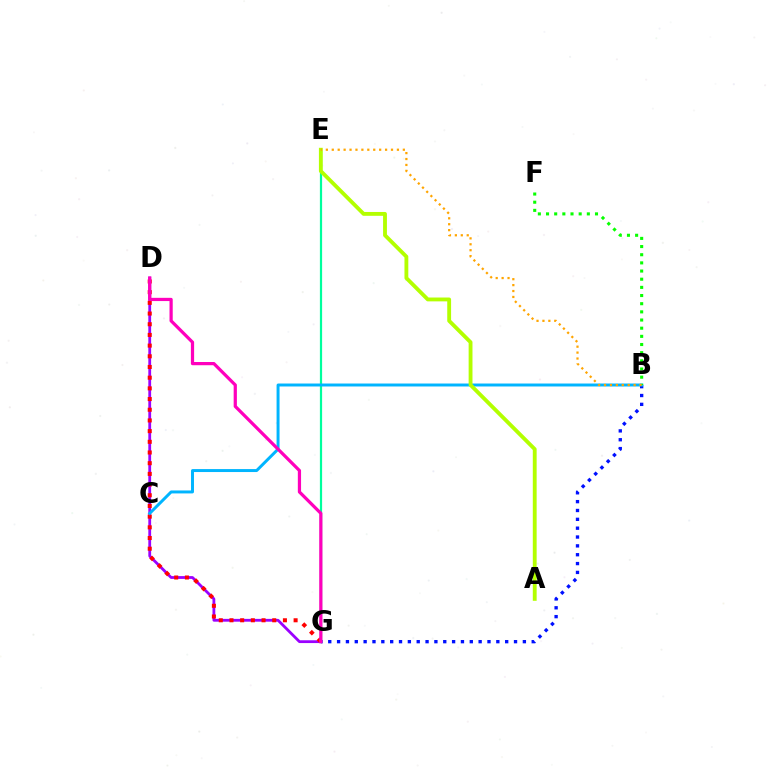{('E', 'G'): [{'color': '#00ff9d', 'line_style': 'solid', 'thickness': 1.59}], ('D', 'G'): [{'color': '#9b00ff', 'line_style': 'solid', 'thickness': 2.01}, {'color': '#ff0000', 'line_style': 'dotted', 'thickness': 2.9}, {'color': '#ff00bd', 'line_style': 'solid', 'thickness': 2.32}], ('B', 'G'): [{'color': '#0010ff', 'line_style': 'dotted', 'thickness': 2.4}], ('B', 'C'): [{'color': '#00b5ff', 'line_style': 'solid', 'thickness': 2.13}], ('B', 'F'): [{'color': '#08ff00', 'line_style': 'dotted', 'thickness': 2.22}], ('A', 'E'): [{'color': '#b3ff00', 'line_style': 'solid', 'thickness': 2.77}], ('B', 'E'): [{'color': '#ffa500', 'line_style': 'dotted', 'thickness': 1.61}]}